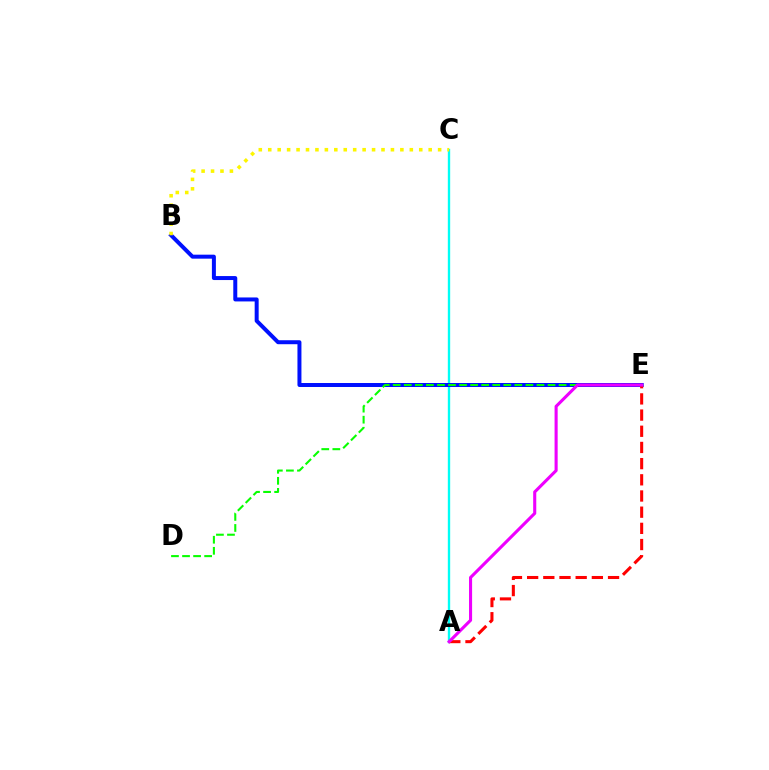{('A', 'C'): [{'color': '#00fff6', 'line_style': 'solid', 'thickness': 1.7}], ('B', 'E'): [{'color': '#0010ff', 'line_style': 'solid', 'thickness': 2.87}], ('D', 'E'): [{'color': '#08ff00', 'line_style': 'dashed', 'thickness': 1.5}], ('A', 'E'): [{'color': '#ff0000', 'line_style': 'dashed', 'thickness': 2.2}, {'color': '#ee00ff', 'line_style': 'solid', 'thickness': 2.22}], ('B', 'C'): [{'color': '#fcf500', 'line_style': 'dotted', 'thickness': 2.56}]}